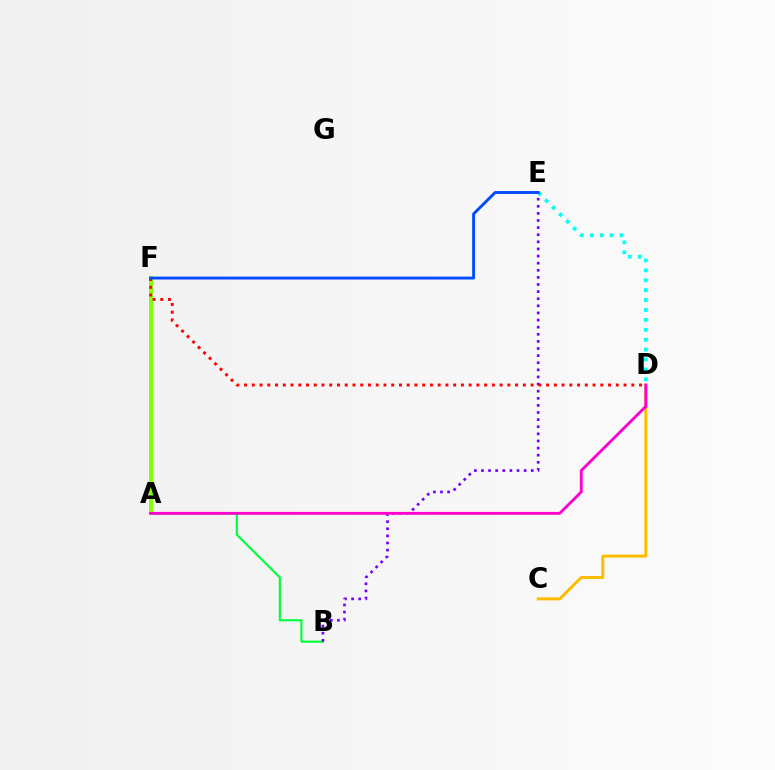{('D', 'E'): [{'color': '#00fff6', 'line_style': 'dotted', 'thickness': 2.69}], ('C', 'D'): [{'color': '#ffbd00', 'line_style': 'solid', 'thickness': 2.16}], ('A', 'B'): [{'color': '#00ff39', 'line_style': 'solid', 'thickness': 1.54}], ('B', 'E'): [{'color': '#7200ff', 'line_style': 'dotted', 'thickness': 1.93}], ('A', 'F'): [{'color': '#84ff00', 'line_style': 'solid', 'thickness': 2.81}], ('A', 'D'): [{'color': '#ff00cf', 'line_style': 'solid', 'thickness': 2.04}], ('D', 'F'): [{'color': '#ff0000', 'line_style': 'dotted', 'thickness': 2.1}], ('E', 'F'): [{'color': '#004bff', 'line_style': 'solid', 'thickness': 2.08}]}